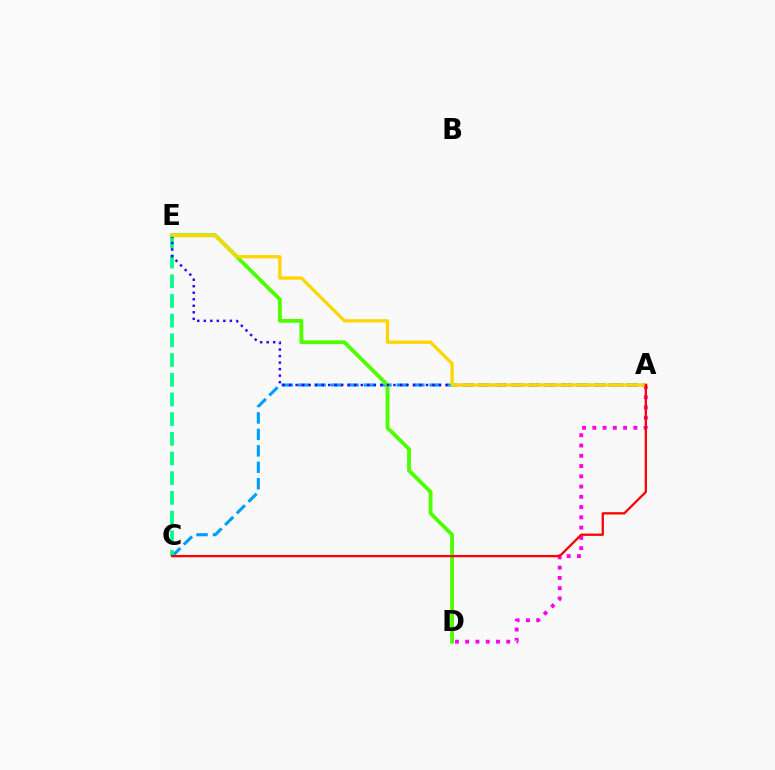{('A', 'C'): [{'color': '#009eff', 'line_style': 'dashed', 'thickness': 2.23}, {'color': '#ff0000', 'line_style': 'solid', 'thickness': 1.66}], ('C', 'E'): [{'color': '#00ff86', 'line_style': 'dashed', 'thickness': 2.68}], ('A', 'D'): [{'color': '#ff00ed', 'line_style': 'dotted', 'thickness': 2.79}], ('D', 'E'): [{'color': '#4fff00', 'line_style': 'solid', 'thickness': 2.78}], ('A', 'E'): [{'color': '#3700ff', 'line_style': 'dotted', 'thickness': 1.77}, {'color': '#ffd500', 'line_style': 'solid', 'thickness': 2.36}]}